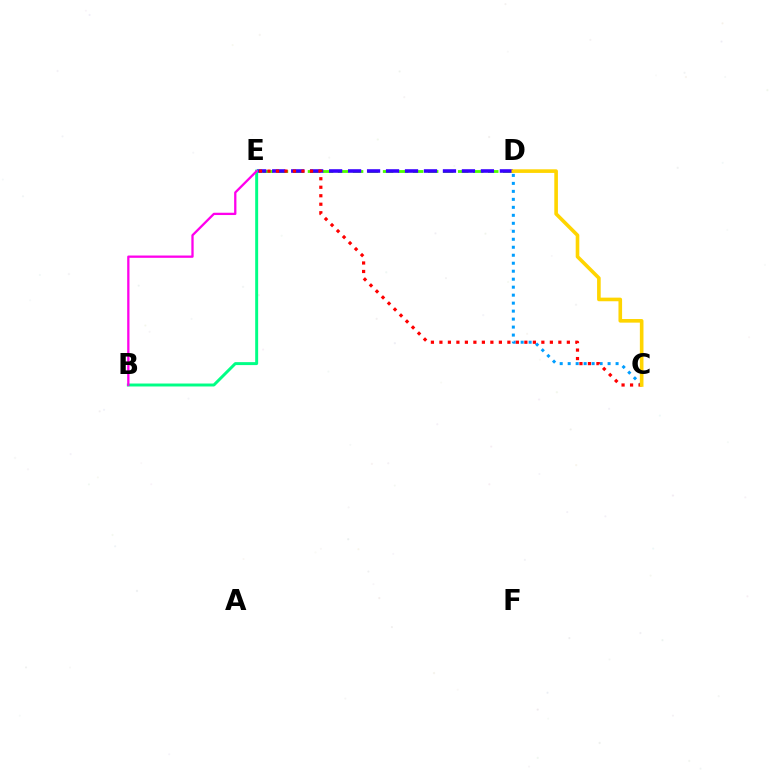{('D', 'E'): [{'color': '#4fff00', 'line_style': 'dashed', 'thickness': 2.04}, {'color': '#3700ff', 'line_style': 'dashed', 'thickness': 2.58}], ('C', 'D'): [{'color': '#009eff', 'line_style': 'dotted', 'thickness': 2.17}, {'color': '#ffd500', 'line_style': 'solid', 'thickness': 2.6}], ('C', 'E'): [{'color': '#ff0000', 'line_style': 'dotted', 'thickness': 2.31}], ('B', 'E'): [{'color': '#00ff86', 'line_style': 'solid', 'thickness': 2.13}, {'color': '#ff00ed', 'line_style': 'solid', 'thickness': 1.65}]}